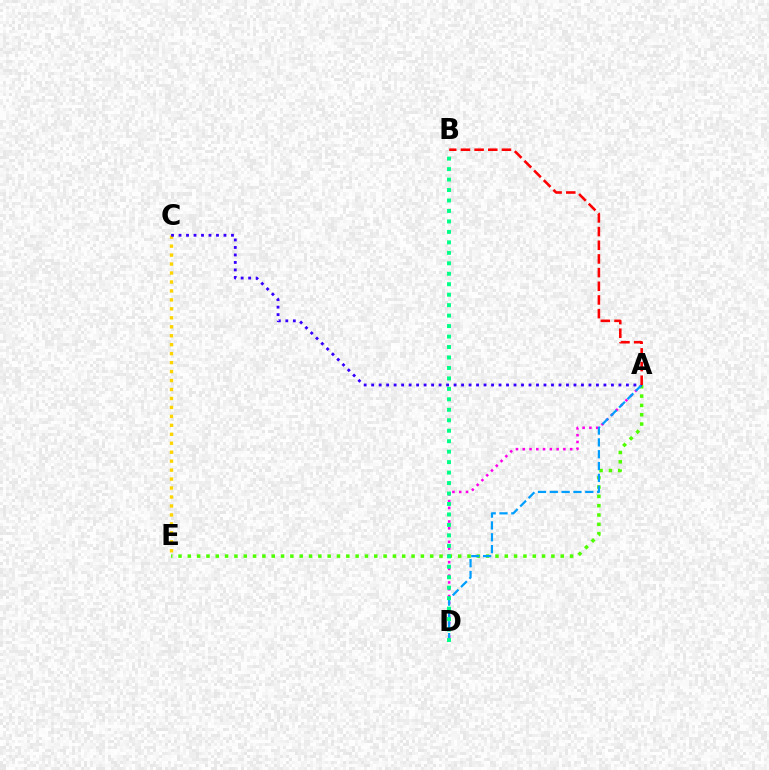{('A', 'D'): [{'color': '#ff00ed', 'line_style': 'dotted', 'thickness': 1.84}, {'color': '#009eff', 'line_style': 'dashed', 'thickness': 1.61}], ('A', 'E'): [{'color': '#4fff00', 'line_style': 'dotted', 'thickness': 2.53}], ('C', 'E'): [{'color': '#ffd500', 'line_style': 'dotted', 'thickness': 2.43}], ('A', 'C'): [{'color': '#3700ff', 'line_style': 'dotted', 'thickness': 2.04}], ('B', 'D'): [{'color': '#00ff86', 'line_style': 'dotted', 'thickness': 2.84}], ('A', 'B'): [{'color': '#ff0000', 'line_style': 'dashed', 'thickness': 1.86}]}